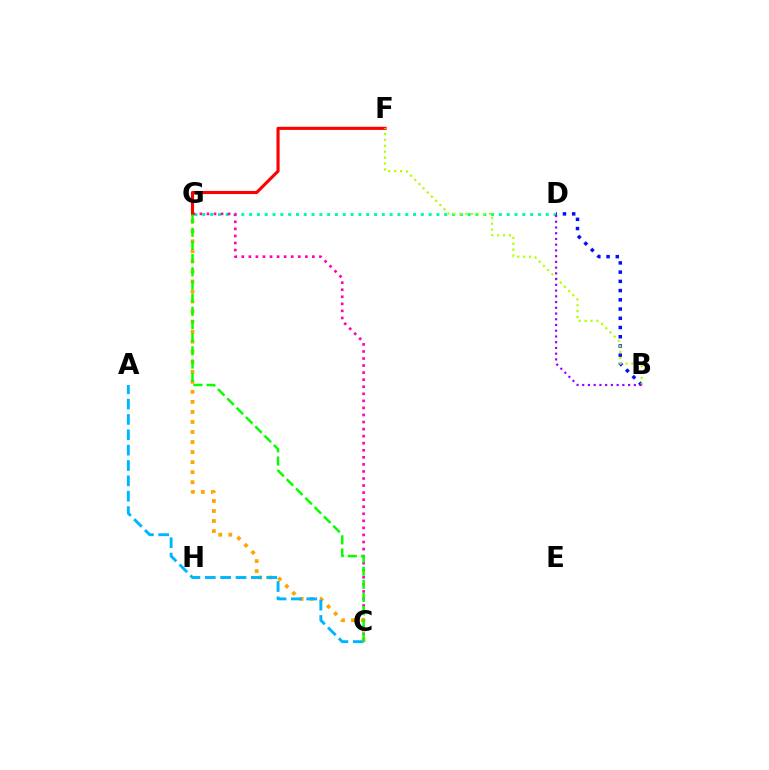{('D', 'G'): [{'color': '#00ff9d', 'line_style': 'dotted', 'thickness': 2.12}], ('C', 'G'): [{'color': '#ff00bd', 'line_style': 'dotted', 'thickness': 1.92}, {'color': '#ffa500', 'line_style': 'dotted', 'thickness': 2.73}, {'color': '#08ff00', 'line_style': 'dashed', 'thickness': 1.79}], ('B', 'D'): [{'color': '#0010ff', 'line_style': 'dotted', 'thickness': 2.51}, {'color': '#9b00ff', 'line_style': 'dotted', 'thickness': 1.56}], ('F', 'G'): [{'color': '#ff0000', 'line_style': 'solid', 'thickness': 2.24}], ('B', 'F'): [{'color': '#b3ff00', 'line_style': 'dotted', 'thickness': 1.61}], ('A', 'C'): [{'color': '#00b5ff', 'line_style': 'dashed', 'thickness': 2.09}]}